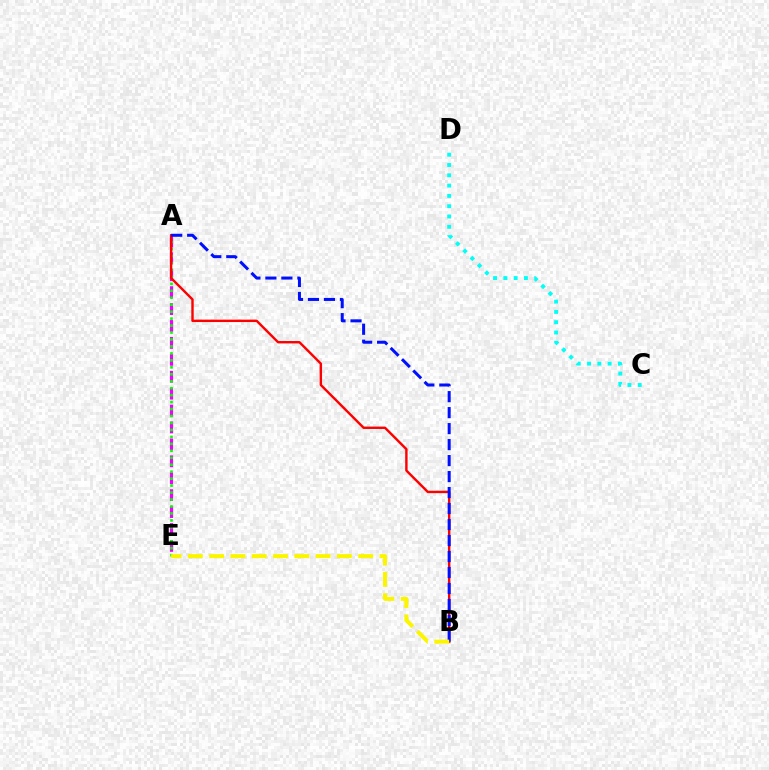{('A', 'E'): [{'color': '#ee00ff', 'line_style': 'dashed', 'thickness': 2.3}, {'color': '#08ff00', 'line_style': 'dotted', 'thickness': 1.89}], ('A', 'B'): [{'color': '#ff0000', 'line_style': 'solid', 'thickness': 1.73}, {'color': '#0010ff', 'line_style': 'dashed', 'thickness': 2.17}], ('C', 'D'): [{'color': '#00fff6', 'line_style': 'dotted', 'thickness': 2.8}], ('B', 'E'): [{'color': '#fcf500', 'line_style': 'dashed', 'thickness': 2.89}]}